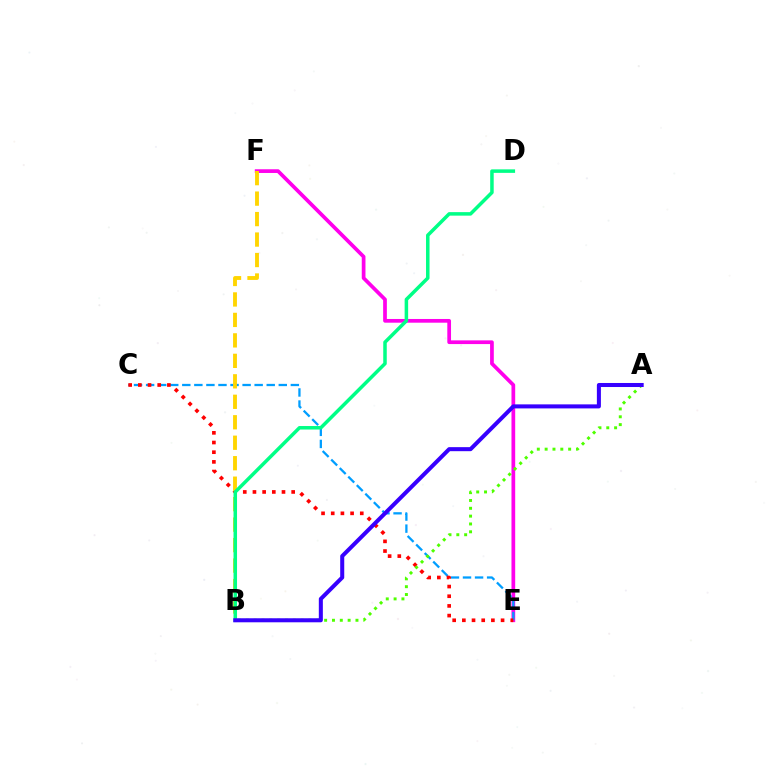{('E', 'F'): [{'color': '#ff00ed', 'line_style': 'solid', 'thickness': 2.67}], ('C', 'E'): [{'color': '#009eff', 'line_style': 'dashed', 'thickness': 1.64}, {'color': '#ff0000', 'line_style': 'dotted', 'thickness': 2.63}], ('B', 'F'): [{'color': '#ffd500', 'line_style': 'dashed', 'thickness': 2.78}], ('B', 'D'): [{'color': '#00ff86', 'line_style': 'solid', 'thickness': 2.53}], ('A', 'B'): [{'color': '#4fff00', 'line_style': 'dotted', 'thickness': 2.13}, {'color': '#3700ff', 'line_style': 'solid', 'thickness': 2.9}]}